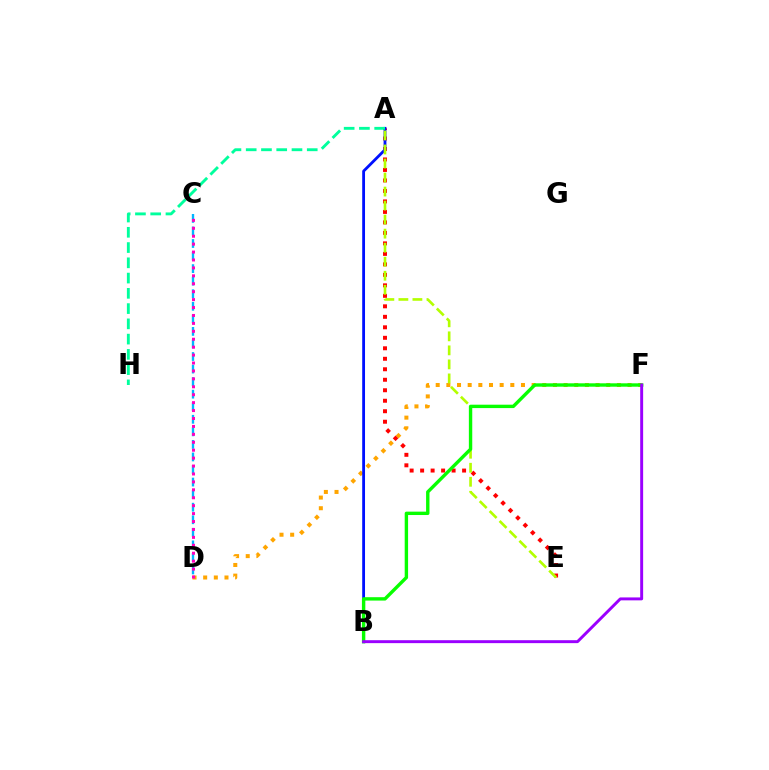{('D', 'F'): [{'color': '#ffa500', 'line_style': 'dotted', 'thickness': 2.9}], ('A', 'E'): [{'color': '#ff0000', 'line_style': 'dotted', 'thickness': 2.85}, {'color': '#b3ff00', 'line_style': 'dashed', 'thickness': 1.91}], ('C', 'D'): [{'color': '#00b5ff', 'line_style': 'dashed', 'thickness': 1.71}, {'color': '#ff00bd', 'line_style': 'dotted', 'thickness': 2.15}], ('A', 'B'): [{'color': '#0010ff', 'line_style': 'solid', 'thickness': 2.03}], ('A', 'H'): [{'color': '#00ff9d', 'line_style': 'dashed', 'thickness': 2.07}], ('B', 'F'): [{'color': '#08ff00', 'line_style': 'solid', 'thickness': 2.44}, {'color': '#9b00ff', 'line_style': 'solid', 'thickness': 2.11}]}